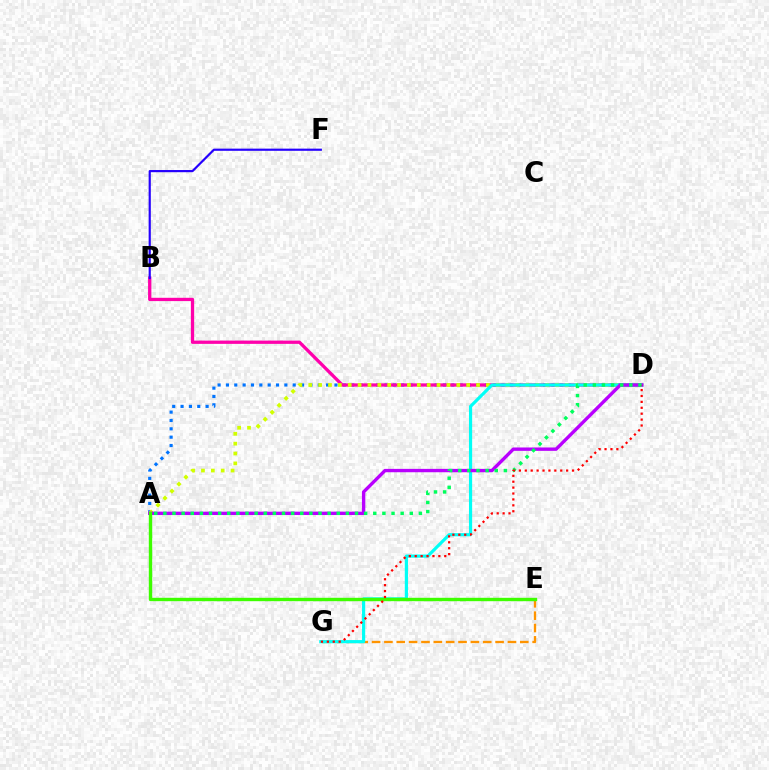{('A', 'D'): [{'color': '#0074ff', 'line_style': 'dotted', 'thickness': 2.27}, {'color': '#d1ff00', 'line_style': 'dotted', 'thickness': 2.68}, {'color': '#b900ff', 'line_style': 'solid', 'thickness': 2.43}, {'color': '#00ff5c', 'line_style': 'dotted', 'thickness': 2.48}], ('B', 'D'): [{'color': '#ff00ac', 'line_style': 'solid', 'thickness': 2.37}], ('E', 'G'): [{'color': '#ff9400', 'line_style': 'dashed', 'thickness': 1.68}], ('D', 'G'): [{'color': '#00fff6', 'line_style': 'solid', 'thickness': 2.28}, {'color': '#ff0000', 'line_style': 'dotted', 'thickness': 1.6}], ('B', 'F'): [{'color': '#2500ff', 'line_style': 'solid', 'thickness': 1.56}], ('A', 'E'): [{'color': '#3dff00', 'line_style': 'solid', 'thickness': 2.44}]}